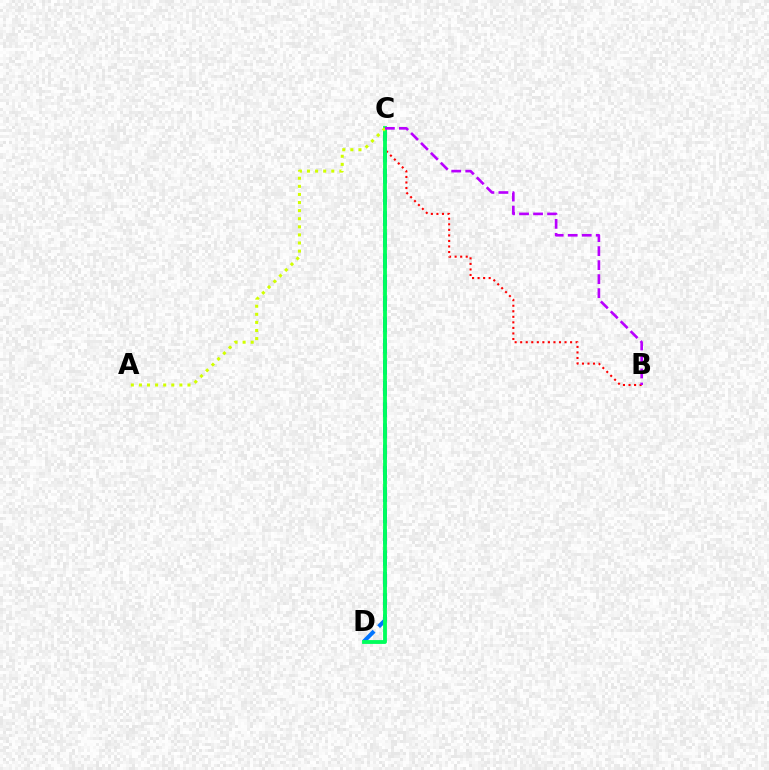{('C', 'D'): [{'color': '#0074ff', 'line_style': 'dashed', 'thickness': 2.88}, {'color': '#00ff5c', 'line_style': 'solid', 'thickness': 2.76}], ('B', 'C'): [{'color': '#ff0000', 'line_style': 'dotted', 'thickness': 1.51}, {'color': '#b900ff', 'line_style': 'dashed', 'thickness': 1.9}], ('A', 'C'): [{'color': '#d1ff00', 'line_style': 'dotted', 'thickness': 2.2}]}